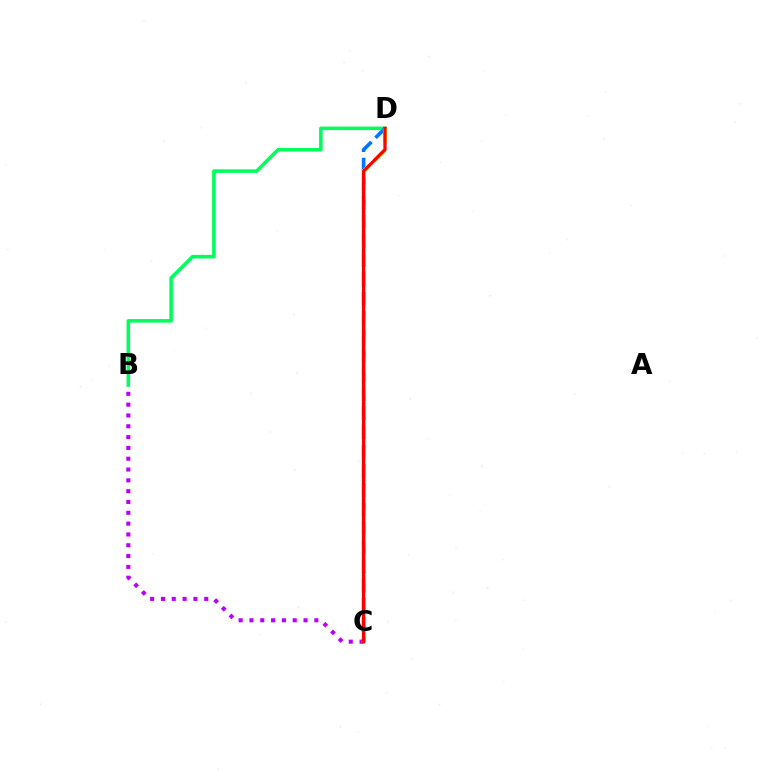{('B', 'D'): [{'color': '#00ff5c', 'line_style': 'solid', 'thickness': 2.56}], ('C', 'D'): [{'color': '#0074ff', 'line_style': 'dashed', 'thickness': 2.6}, {'color': '#d1ff00', 'line_style': 'dashed', 'thickness': 2.95}, {'color': '#ff0000', 'line_style': 'solid', 'thickness': 2.34}], ('B', 'C'): [{'color': '#b900ff', 'line_style': 'dotted', 'thickness': 2.94}]}